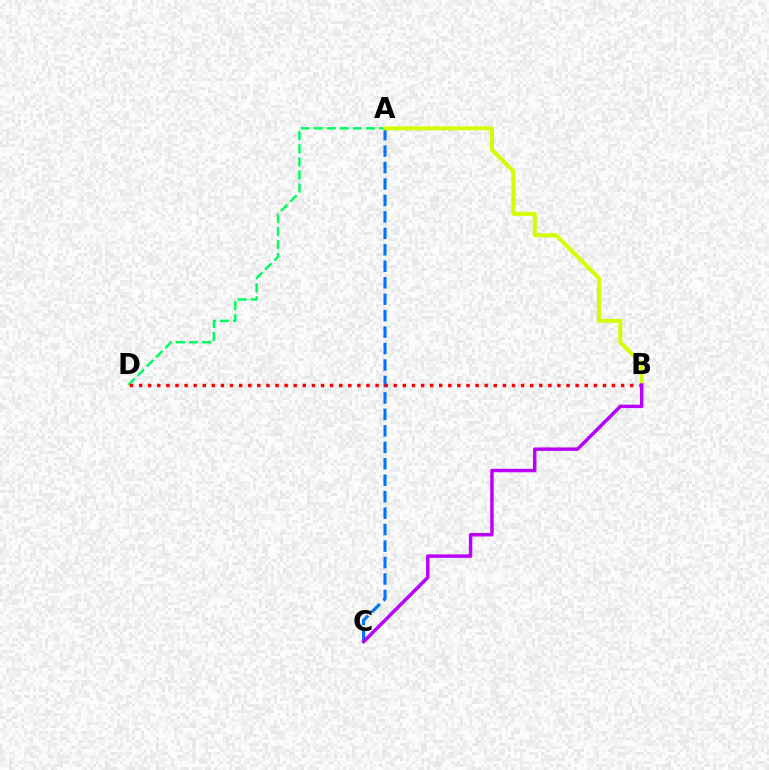{('A', 'C'): [{'color': '#0074ff', 'line_style': 'dashed', 'thickness': 2.24}], ('A', 'D'): [{'color': '#00ff5c', 'line_style': 'dashed', 'thickness': 1.77}], ('B', 'D'): [{'color': '#ff0000', 'line_style': 'dotted', 'thickness': 2.47}], ('A', 'B'): [{'color': '#d1ff00', 'line_style': 'solid', 'thickness': 2.86}], ('B', 'C'): [{'color': '#b900ff', 'line_style': 'solid', 'thickness': 2.5}]}